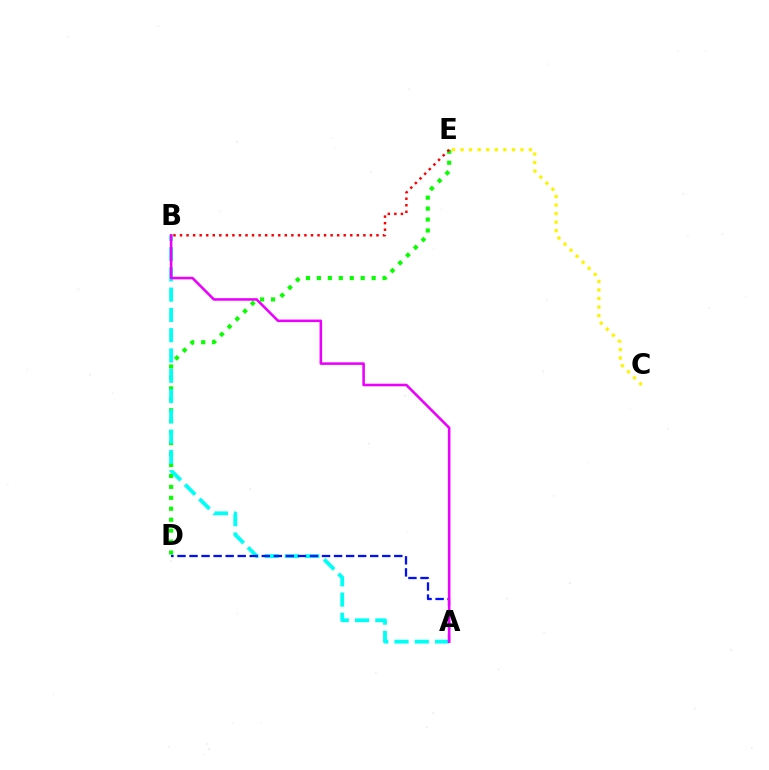{('D', 'E'): [{'color': '#08ff00', 'line_style': 'dotted', 'thickness': 2.97}], ('C', 'E'): [{'color': '#fcf500', 'line_style': 'dotted', 'thickness': 2.32}], ('A', 'B'): [{'color': '#00fff6', 'line_style': 'dashed', 'thickness': 2.76}, {'color': '#ee00ff', 'line_style': 'solid', 'thickness': 1.85}], ('A', 'D'): [{'color': '#0010ff', 'line_style': 'dashed', 'thickness': 1.64}], ('B', 'E'): [{'color': '#ff0000', 'line_style': 'dotted', 'thickness': 1.78}]}